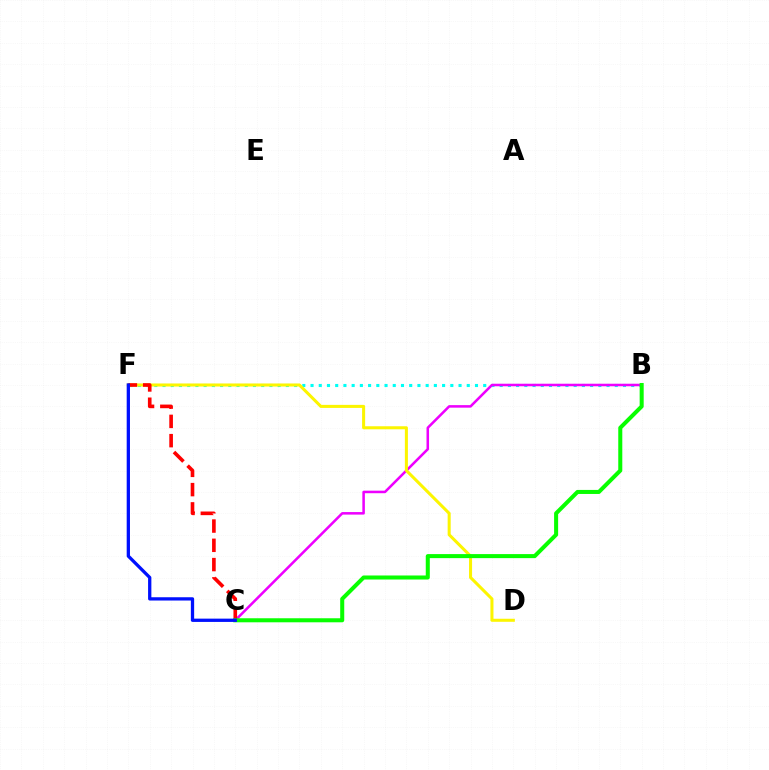{('B', 'F'): [{'color': '#00fff6', 'line_style': 'dotted', 'thickness': 2.23}], ('B', 'C'): [{'color': '#ee00ff', 'line_style': 'solid', 'thickness': 1.83}, {'color': '#08ff00', 'line_style': 'solid', 'thickness': 2.91}], ('D', 'F'): [{'color': '#fcf500', 'line_style': 'solid', 'thickness': 2.19}], ('C', 'F'): [{'color': '#ff0000', 'line_style': 'dashed', 'thickness': 2.62}, {'color': '#0010ff', 'line_style': 'solid', 'thickness': 2.37}]}